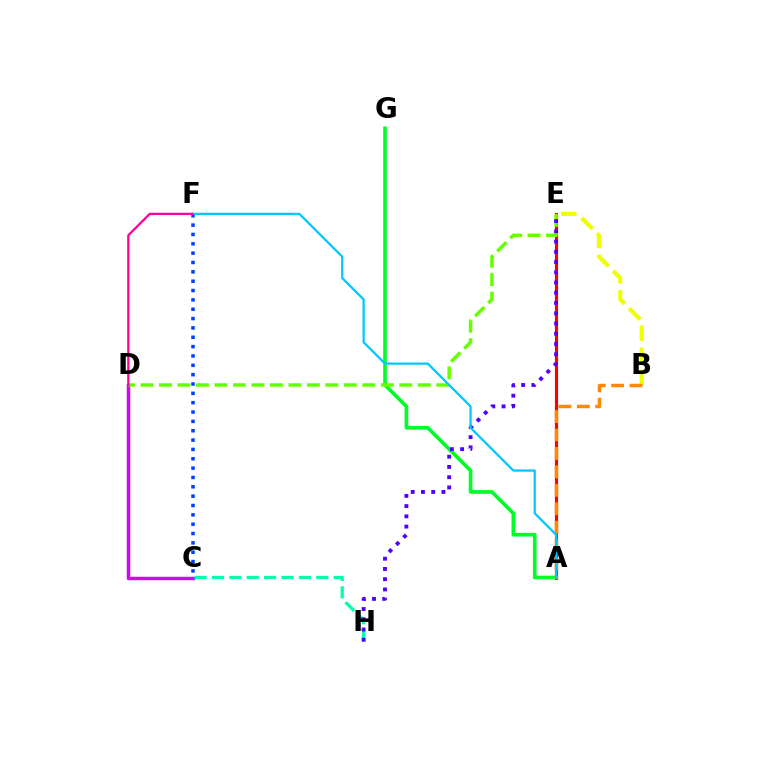{('A', 'E'): [{'color': '#ff0000', 'line_style': 'solid', 'thickness': 2.26}], ('C', 'D'): [{'color': '#d600ff', 'line_style': 'solid', 'thickness': 2.51}], ('B', 'E'): [{'color': '#eeff00', 'line_style': 'dashed', 'thickness': 3.0}], ('A', 'G'): [{'color': '#00ff27', 'line_style': 'solid', 'thickness': 2.64}], ('A', 'B'): [{'color': '#ff8800', 'line_style': 'dashed', 'thickness': 2.5}], ('C', 'H'): [{'color': '#00ffaf', 'line_style': 'dashed', 'thickness': 2.36}], ('D', 'E'): [{'color': '#66ff00', 'line_style': 'dashed', 'thickness': 2.51}], ('E', 'H'): [{'color': '#4f00ff', 'line_style': 'dotted', 'thickness': 2.78}], ('C', 'F'): [{'color': '#003fff', 'line_style': 'dotted', 'thickness': 2.54}], ('A', 'F'): [{'color': '#00c7ff', 'line_style': 'solid', 'thickness': 1.62}], ('D', 'F'): [{'color': '#ff00a0', 'line_style': 'solid', 'thickness': 1.64}]}